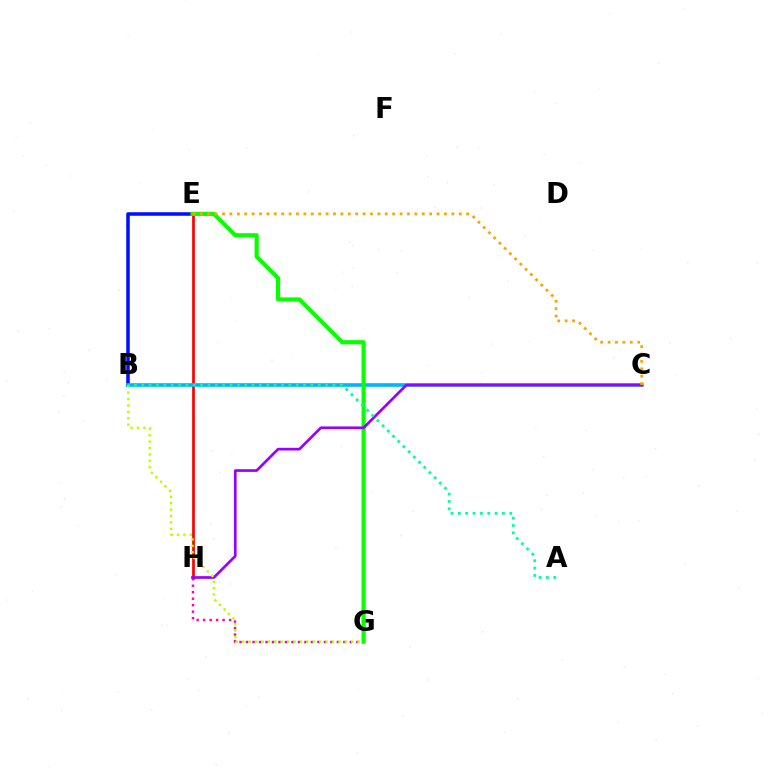{('E', 'H'): [{'color': '#ff0000', 'line_style': 'solid', 'thickness': 1.96}], ('G', 'H'): [{'color': '#ff00bd', 'line_style': 'dotted', 'thickness': 1.76}], ('B', 'E'): [{'color': '#0010ff', 'line_style': 'solid', 'thickness': 2.55}], ('B', 'C'): [{'color': '#00b5ff', 'line_style': 'solid', 'thickness': 2.61}], ('E', 'G'): [{'color': '#08ff00', 'line_style': 'solid', 'thickness': 2.99}], ('C', 'H'): [{'color': '#9b00ff', 'line_style': 'solid', 'thickness': 1.94}], ('B', 'G'): [{'color': '#b3ff00', 'line_style': 'dotted', 'thickness': 1.74}], ('C', 'E'): [{'color': '#ffa500', 'line_style': 'dotted', 'thickness': 2.01}], ('A', 'B'): [{'color': '#00ff9d', 'line_style': 'dotted', 'thickness': 2.0}]}